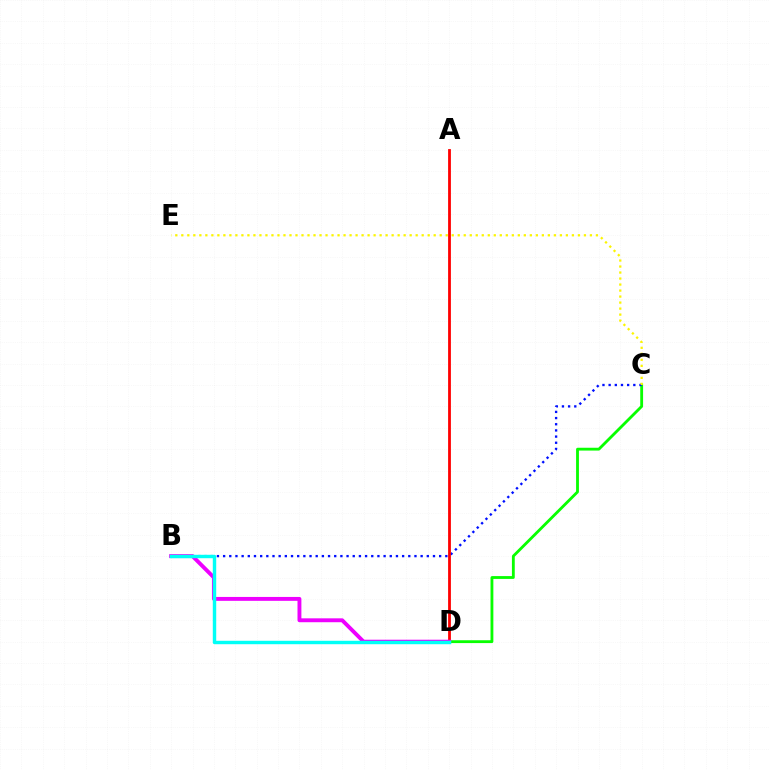{('C', 'D'): [{'color': '#08ff00', 'line_style': 'solid', 'thickness': 2.04}], ('B', 'C'): [{'color': '#0010ff', 'line_style': 'dotted', 'thickness': 1.68}], ('A', 'D'): [{'color': '#ff0000', 'line_style': 'solid', 'thickness': 2.02}], ('B', 'D'): [{'color': '#ee00ff', 'line_style': 'solid', 'thickness': 2.8}, {'color': '#00fff6', 'line_style': 'solid', 'thickness': 2.46}], ('C', 'E'): [{'color': '#fcf500', 'line_style': 'dotted', 'thickness': 1.63}]}